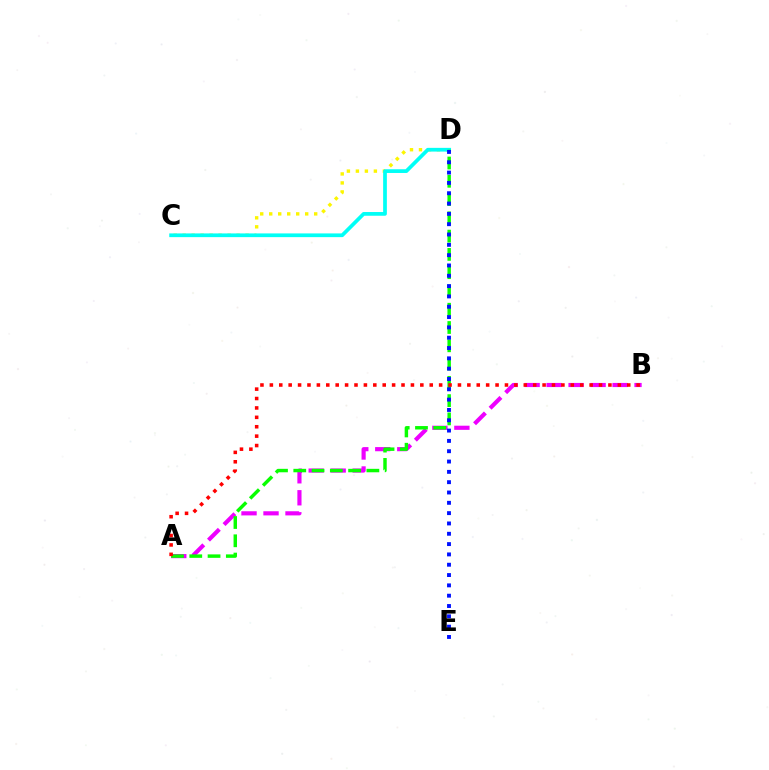{('A', 'B'): [{'color': '#ee00ff', 'line_style': 'dashed', 'thickness': 2.99}, {'color': '#ff0000', 'line_style': 'dotted', 'thickness': 2.56}], ('C', 'D'): [{'color': '#fcf500', 'line_style': 'dotted', 'thickness': 2.44}, {'color': '#00fff6', 'line_style': 'solid', 'thickness': 2.68}], ('A', 'D'): [{'color': '#08ff00', 'line_style': 'dashed', 'thickness': 2.48}], ('D', 'E'): [{'color': '#0010ff', 'line_style': 'dotted', 'thickness': 2.8}]}